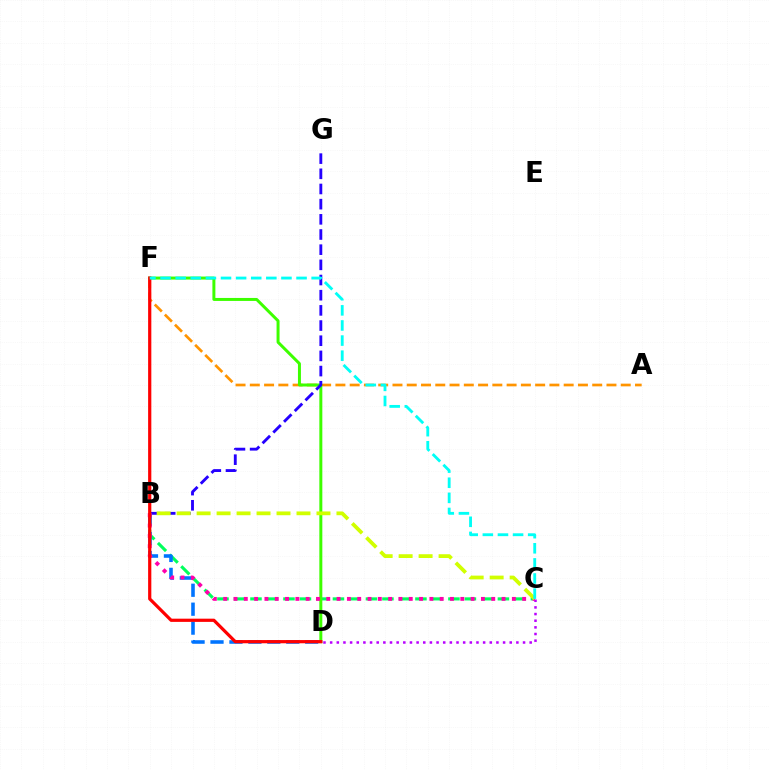{('B', 'C'): [{'color': '#00ff5c', 'line_style': 'dashed', 'thickness': 2.24}, {'color': '#ff00ac', 'line_style': 'dotted', 'thickness': 2.8}, {'color': '#d1ff00', 'line_style': 'dashed', 'thickness': 2.71}], ('C', 'D'): [{'color': '#b900ff', 'line_style': 'dotted', 'thickness': 1.81}], ('A', 'F'): [{'color': '#ff9400', 'line_style': 'dashed', 'thickness': 1.94}], ('D', 'F'): [{'color': '#3dff00', 'line_style': 'solid', 'thickness': 2.15}, {'color': '#ff0000', 'line_style': 'solid', 'thickness': 2.31}], ('B', 'G'): [{'color': '#2500ff', 'line_style': 'dashed', 'thickness': 2.06}], ('B', 'D'): [{'color': '#0074ff', 'line_style': 'dashed', 'thickness': 2.57}], ('C', 'F'): [{'color': '#00fff6', 'line_style': 'dashed', 'thickness': 2.05}]}